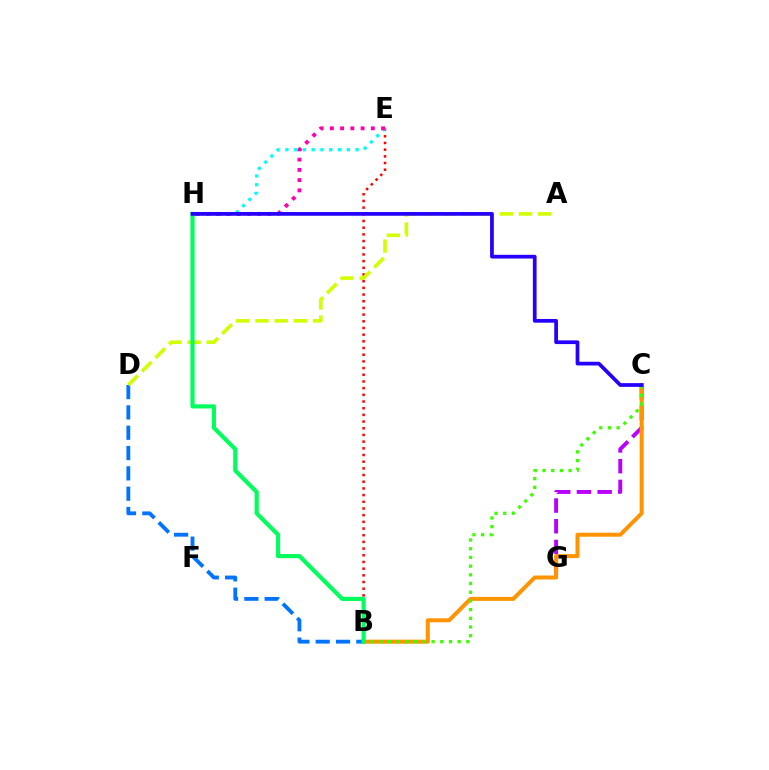{('C', 'G'): [{'color': '#b900ff', 'line_style': 'dashed', 'thickness': 2.81}], ('B', 'E'): [{'color': '#ff0000', 'line_style': 'dotted', 'thickness': 1.82}], ('B', 'C'): [{'color': '#ff9400', 'line_style': 'solid', 'thickness': 2.88}, {'color': '#3dff00', 'line_style': 'dotted', 'thickness': 2.36}], ('B', 'D'): [{'color': '#0074ff', 'line_style': 'dashed', 'thickness': 2.76}], ('A', 'D'): [{'color': '#d1ff00', 'line_style': 'dashed', 'thickness': 2.61}], ('E', 'H'): [{'color': '#00fff6', 'line_style': 'dotted', 'thickness': 2.39}, {'color': '#ff00ac', 'line_style': 'dotted', 'thickness': 2.78}], ('B', 'H'): [{'color': '#00ff5c', 'line_style': 'solid', 'thickness': 2.99}], ('C', 'H'): [{'color': '#2500ff', 'line_style': 'solid', 'thickness': 2.68}]}